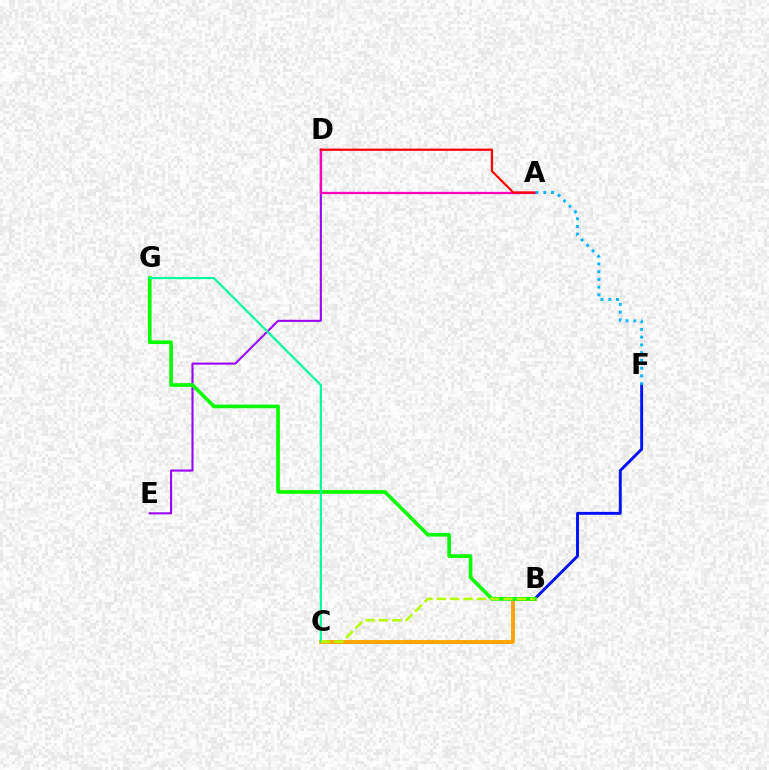{('D', 'E'): [{'color': '#9b00ff', 'line_style': 'solid', 'thickness': 1.51}], ('B', 'F'): [{'color': '#0010ff', 'line_style': 'solid', 'thickness': 2.1}], ('B', 'C'): [{'color': '#ffa500', 'line_style': 'solid', 'thickness': 2.75}, {'color': '#b3ff00', 'line_style': 'dashed', 'thickness': 1.81}], ('B', 'G'): [{'color': '#08ff00', 'line_style': 'solid', 'thickness': 2.64}], ('A', 'D'): [{'color': '#ff00bd', 'line_style': 'solid', 'thickness': 1.66}, {'color': '#ff0000', 'line_style': 'solid', 'thickness': 1.6}], ('C', 'G'): [{'color': '#00ff9d', 'line_style': 'solid', 'thickness': 1.56}], ('A', 'F'): [{'color': '#00b5ff', 'line_style': 'dotted', 'thickness': 2.1}]}